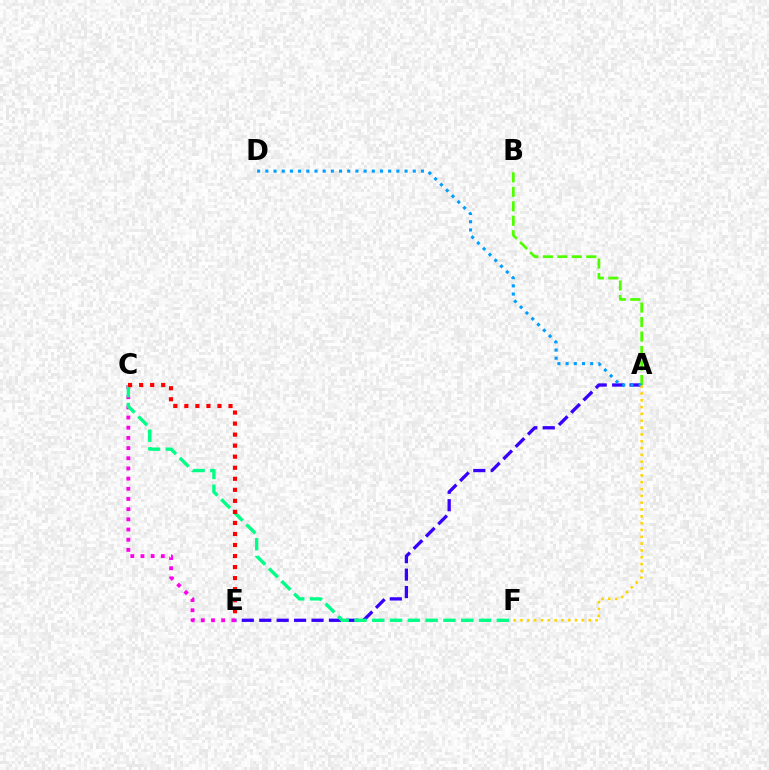{('A', 'E'): [{'color': '#3700ff', 'line_style': 'dashed', 'thickness': 2.37}], ('A', 'B'): [{'color': '#4fff00', 'line_style': 'dashed', 'thickness': 1.97}], ('A', 'D'): [{'color': '#009eff', 'line_style': 'dotted', 'thickness': 2.22}], ('C', 'E'): [{'color': '#ff00ed', 'line_style': 'dotted', 'thickness': 2.77}, {'color': '#ff0000', 'line_style': 'dotted', 'thickness': 3.0}], ('A', 'F'): [{'color': '#ffd500', 'line_style': 'dotted', 'thickness': 1.85}], ('C', 'F'): [{'color': '#00ff86', 'line_style': 'dashed', 'thickness': 2.42}]}